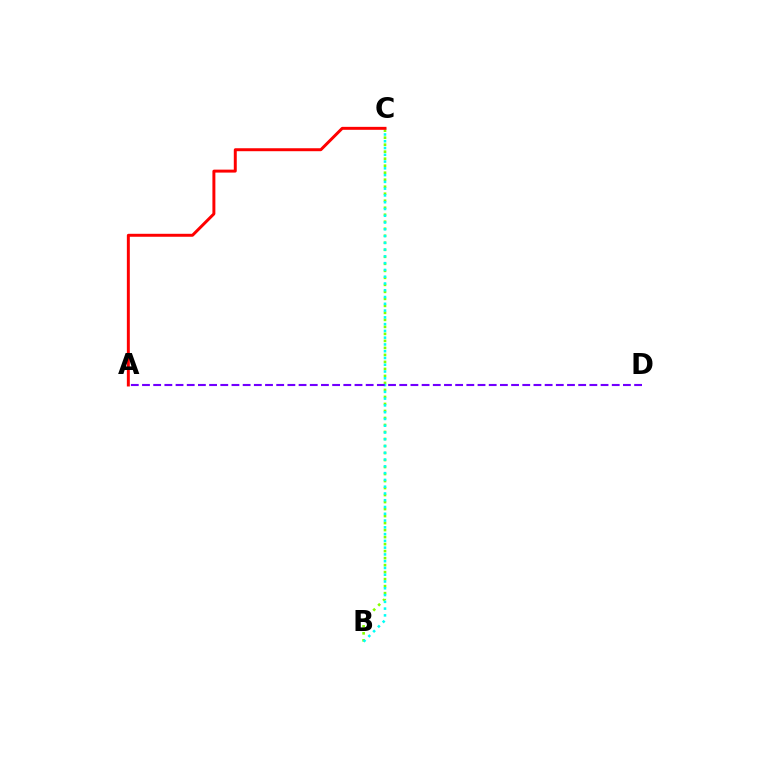{('B', 'C'): [{'color': '#84ff00', 'line_style': 'dotted', 'thickness': 1.9}, {'color': '#00fff6', 'line_style': 'dotted', 'thickness': 1.84}], ('A', 'D'): [{'color': '#7200ff', 'line_style': 'dashed', 'thickness': 1.52}], ('A', 'C'): [{'color': '#ff0000', 'line_style': 'solid', 'thickness': 2.13}]}